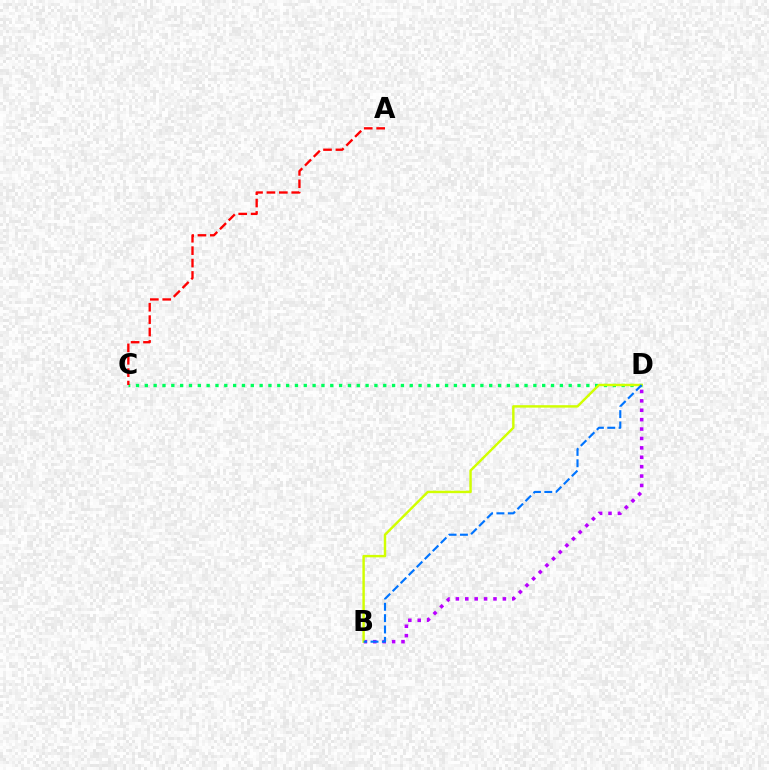{('C', 'D'): [{'color': '#00ff5c', 'line_style': 'dotted', 'thickness': 2.4}], ('B', 'D'): [{'color': '#b900ff', 'line_style': 'dotted', 'thickness': 2.55}, {'color': '#d1ff00', 'line_style': 'solid', 'thickness': 1.75}, {'color': '#0074ff', 'line_style': 'dashed', 'thickness': 1.54}], ('A', 'C'): [{'color': '#ff0000', 'line_style': 'dashed', 'thickness': 1.69}]}